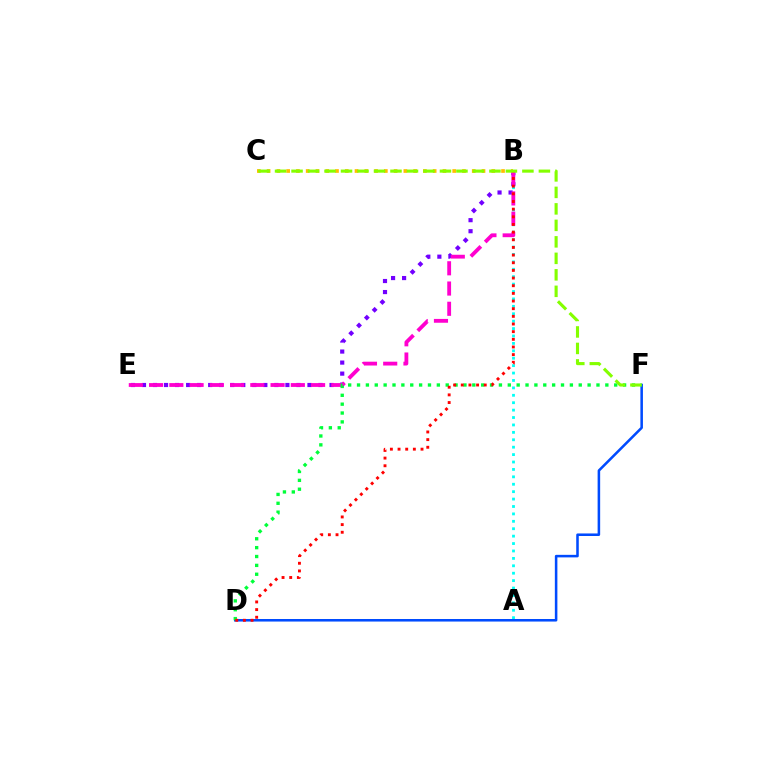{('B', 'E'): [{'color': '#7200ff', 'line_style': 'dotted', 'thickness': 3.0}, {'color': '#ff00cf', 'line_style': 'dashed', 'thickness': 2.75}], ('A', 'B'): [{'color': '#00fff6', 'line_style': 'dotted', 'thickness': 2.01}], ('D', 'F'): [{'color': '#004bff', 'line_style': 'solid', 'thickness': 1.83}, {'color': '#00ff39', 'line_style': 'dotted', 'thickness': 2.41}], ('B', 'C'): [{'color': '#ffbd00', 'line_style': 'dotted', 'thickness': 2.65}], ('B', 'D'): [{'color': '#ff0000', 'line_style': 'dotted', 'thickness': 2.08}], ('C', 'F'): [{'color': '#84ff00', 'line_style': 'dashed', 'thickness': 2.24}]}